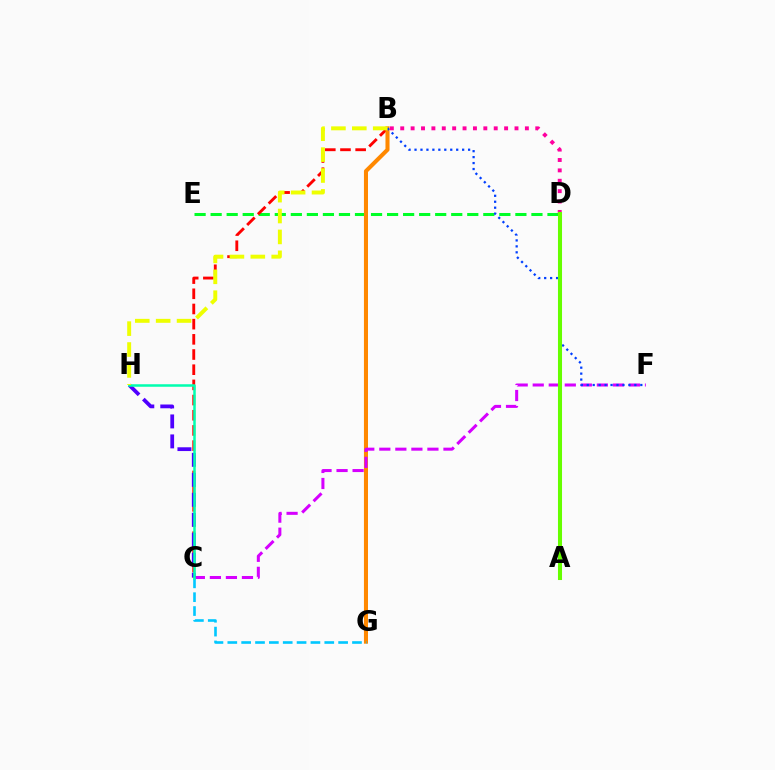{('D', 'E'): [{'color': '#00ff27', 'line_style': 'dashed', 'thickness': 2.18}], ('B', 'C'): [{'color': '#ff0000', 'line_style': 'dashed', 'thickness': 2.06}], ('B', 'G'): [{'color': '#ff8800', 'line_style': 'solid', 'thickness': 2.92}], ('C', 'F'): [{'color': '#d600ff', 'line_style': 'dashed', 'thickness': 2.18}], ('B', 'F'): [{'color': '#003fff', 'line_style': 'dotted', 'thickness': 1.62}], ('C', 'G'): [{'color': '#00c7ff', 'line_style': 'dashed', 'thickness': 1.88}], ('C', 'H'): [{'color': '#4f00ff', 'line_style': 'dashed', 'thickness': 2.71}, {'color': '#00ffaf', 'line_style': 'solid', 'thickness': 1.81}], ('B', 'H'): [{'color': '#eeff00', 'line_style': 'dashed', 'thickness': 2.84}], ('B', 'D'): [{'color': '#ff00a0', 'line_style': 'dotted', 'thickness': 2.82}], ('A', 'D'): [{'color': '#66ff00', 'line_style': 'solid', 'thickness': 2.92}]}